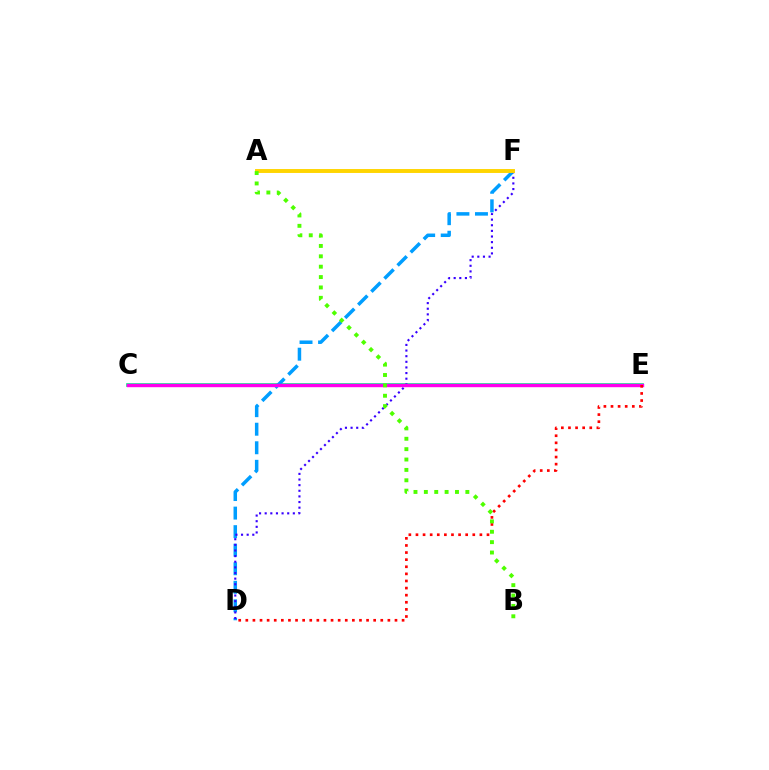{('C', 'E'): [{'color': '#00ff86', 'line_style': 'solid', 'thickness': 2.65}, {'color': '#ff00ed', 'line_style': 'solid', 'thickness': 2.45}], ('D', 'F'): [{'color': '#009eff', 'line_style': 'dashed', 'thickness': 2.52}, {'color': '#3700ff', 'line_style': 'dotted', 'thickness': 1.53}], ('A', 'F'): [{'color': '#ffd500', 'line_style': 'solid', 'thickness': 2.82}], ('D', 'E'): [{'color': '#ff0000', 'line_style': 'dotted', 'thickness': 1.93}], ('A', 'B'): [{'color': '#4fff00', 'line_style': 'dotted', 'thickness': 2.82}]}